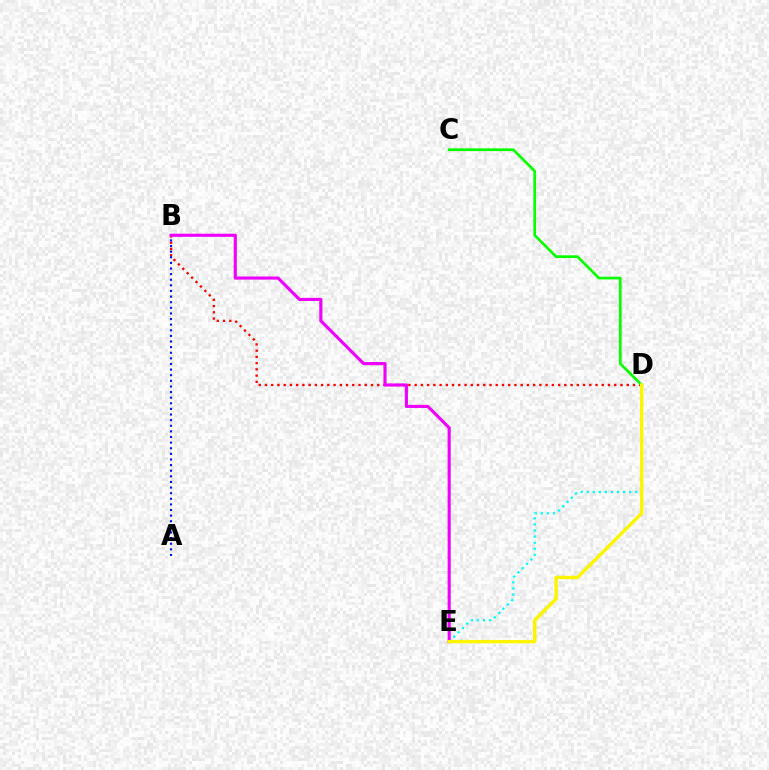{('B', 'D'): [{'color': '#ff0000', 'line_style': 'dotted', 'thickness': 1.69}], ('A', 'B'): [{'color': '#0010ff', 'line_style': 'dotted', 'thickness': 1.53}], ('D', 'E'): [{'color': '#00fff6', 'line_style': 'dotted', 'thickness': 1.65}, {'color': '#fcf500', 'line_style': 'solid', 'thickness': 2.45}], ('B', 'E'): [{'color': '#ee00ff', 'line_style': 'solid', 'thickness': 2.25}], ('C', 'D'): [{'color': '#08ff00', 'line_style': 'solid', 'thickness': 1.97}]}